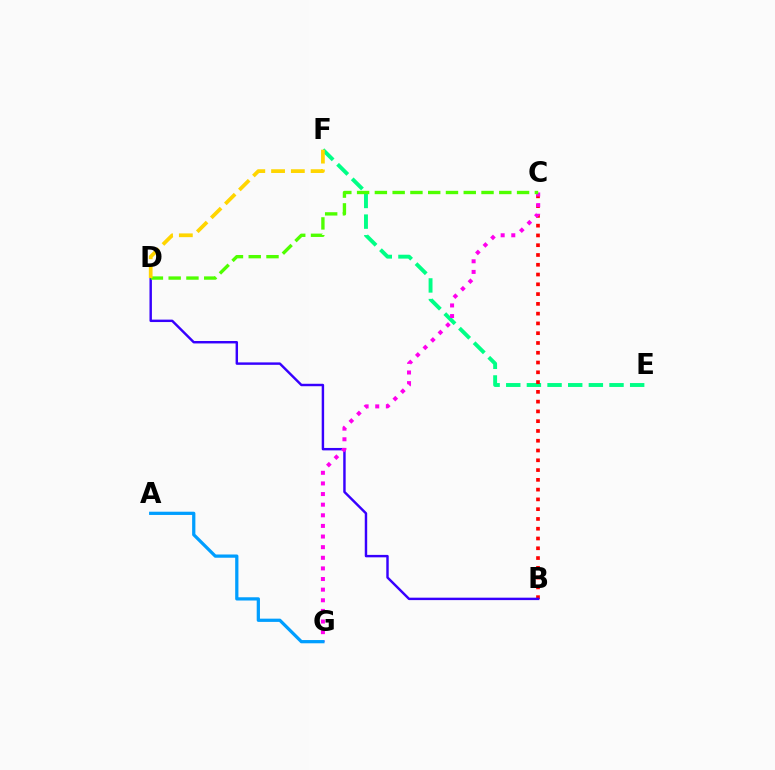{('E', 'F'): [{'color': '#00ff86', 'line_style': 'dashed', 'thickness': 2.81}], ('B', 'C'): [{'color': '#ff0000', 'line_style': 'dotted', 'thickness': 2.66}], ('B', 'D'): [{'color': '#3700ff', 'line_style': 'solid', 'thickness': 1.75}], ('C', 'G'): [{'color': '#ff00ed', 'line_style': 'dotted', 'thickness': 2.89}], ('A', 'G'): [{'color': '#009eff', 'line_style': 'solid', 'thickness': 2.33}], ('C', 'D'): [{'color': '#4fff00', 'line_style': 'dashed', 'thickness': 2.41}], ('D', 'F'): [{'color': '#ffd500', 'line_style': 'dashed', 'thickness': 2.69}]}